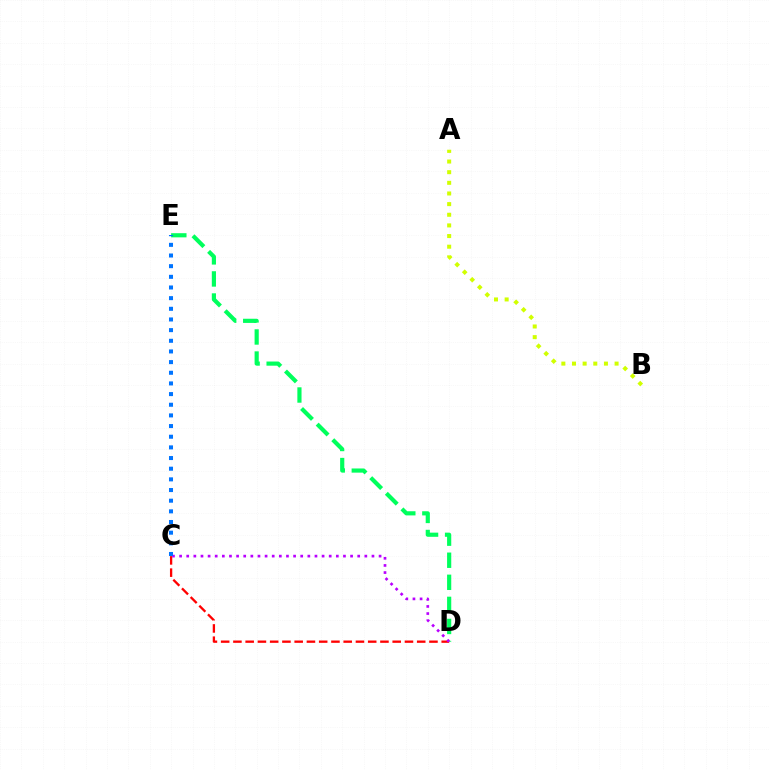{('D', 'E'): [{'color': '#00ff5c', 'line_style': 'dashed', 'thickness': 3.0}], ('C', 'D'): [{'color': '#ff0000', 'line_style': 'dashed', 'thickness': 1.66}, {'color': '#b900ff', 'line_style': 'dotted', 'thickness': 1.94}], ('C', 'E'): [{'color': '#0074ff', 'line_style': 'dotted', 'thickness': 2.9}], ('A', 'B'): [{'color': '#d1ff00', 'line_style': 'dotted', 'thickness': 2.89}]}